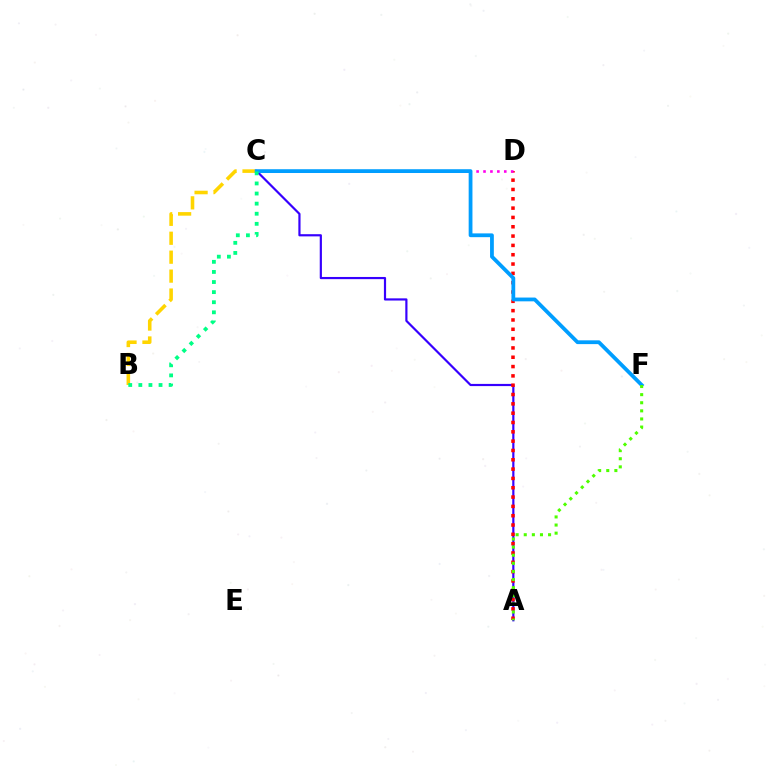{('A', 'C'): [{'color': '#3700ff', 'line_style': 'solid', 'thickness': 1.57}], ('A', 'D'): [{'color': '#ff0000', 'line_style': 'dotted', 'thickness': 2.53}], ('B', 'C'): [{'color': '#ffd500', 'line_style': 'dashed', 'thickness': 2.57}, {'color': '#00ff86', 'line_style': 'dotted', 'thickness': 2.74}], ('C', 'D'): [{'color': '#ff00ed', 'line_style': 'dotted', 'thickness': 1.88}], ('C', 'F'): [{'color': '#009eff', 'line_style': 'solid', 'thickness': 2.73}], ('A', 'F'): [{'color': '#4fff00', 'line_style': 'dotted', 'thickness': 2.2}]}